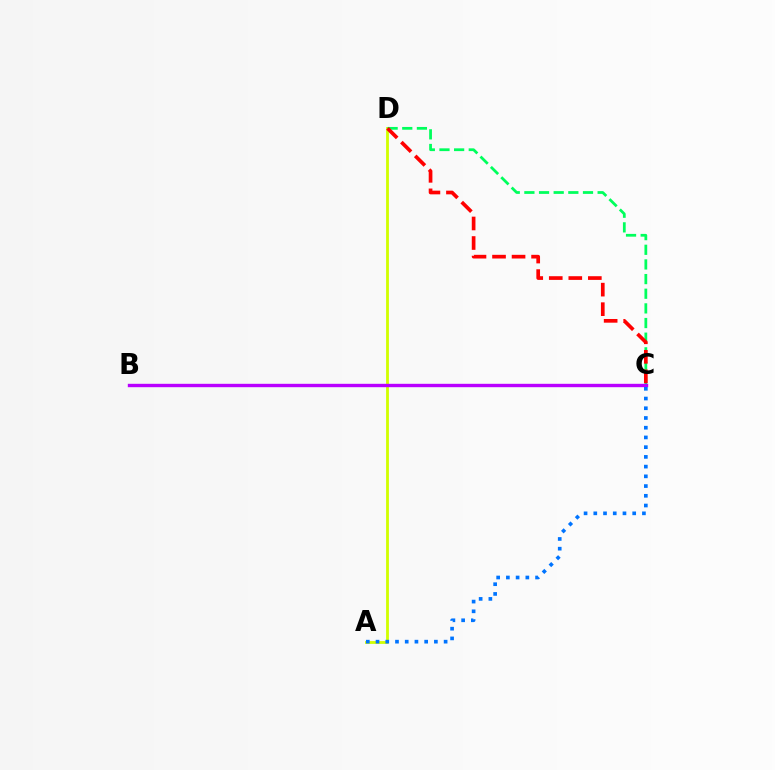{('A', 'D'): [{'color': '#d1ff00', 'line_style': 'solid', 'thickness': 2.03}], ('C', 'D'): [{'color': '#00ff5c', 'line_style': 'dashed', 'thickness': 1.99}, {'color': '#ff0000', 'line_style': 'dashed', 'thickness': 2.65}], ('B', 'C'): [{'color': '#b900ff', 'line_style': 'solid', 'thickness': 2.43}], ('A', 'C'): [{'color': '#0074ff', 'line_style': 'dotted', 'thickness': 2.64}]}